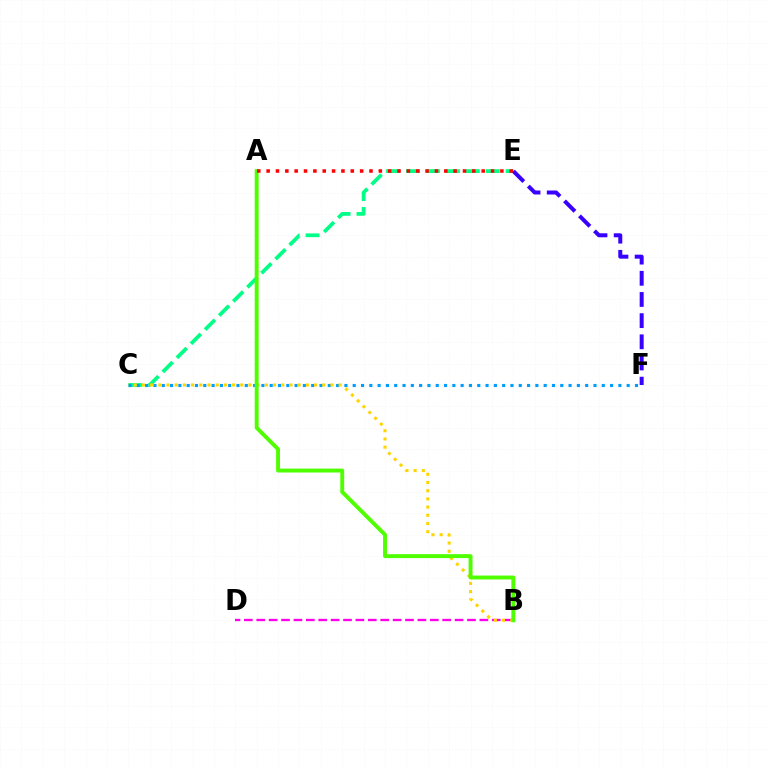{('C', 'E'): [{'color': '#00ff86', 'line_style': 'dashed', 'thickness': 2.71}], ('B', 'D'): [{'color': '#ff00ed', 'line_style': 'dashed', 'thickness': 1.68}], ('C', 'F'): [{'color': '#009eff', 'line_style': 'dotted', 'thickness': 2.26}], ('B', 'C'): [{'color': '#ffd500', 'line_style': 'dotted', 'thickness': 2.23}], ('A', 'B'): [{'color': '#4fff00', 'line_style': 'solid', 'thickness': 2.82}], ('E', 'F'): [{'color': '#3700ff', 'line_style': 'dashed', 'thickness': 2.88}], ('A', 'E'): [{'color': '#ff0000', 'line_style': 'dotted', 'thickness': 2.54}]}